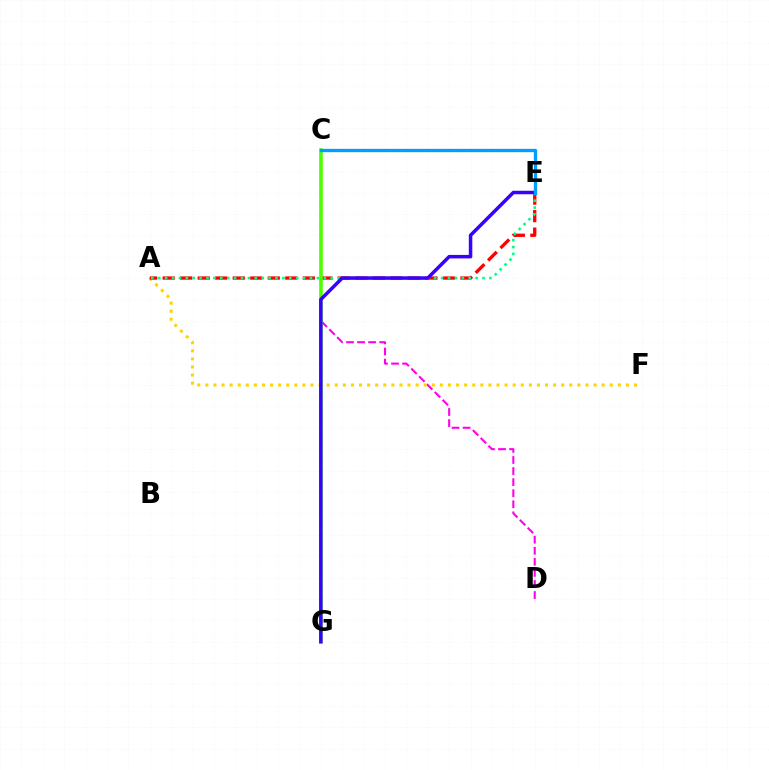{('C', 'D'): [{'color': '#ff00ed', 'line_style': 'dashed', 'thickness': 1.5}], ('A', 'F'): [{'color': '#ffd500', 'line_style': 'dotted', 'thickness': 2.2}], ('A', 'E'): [{'color': '#ff0000', 'line_style': 'dashed', 'thickness': 2.38}, {'color': '#00ff86', 'line_style': 'dotted', 'thickness': 1.87}], ('C', 'G'): [{'color': '#4fff00', 'line_style': 'solid', 'thickness': 2.54}], ('E', 'G'): [{'color': '#3700ff', 'line_style': 'solid', 'thickness': 2.52}], ('C', 'E'): [{'color': '#009eff', 'line_style': 'solid', 'thickness': 2.4}]}